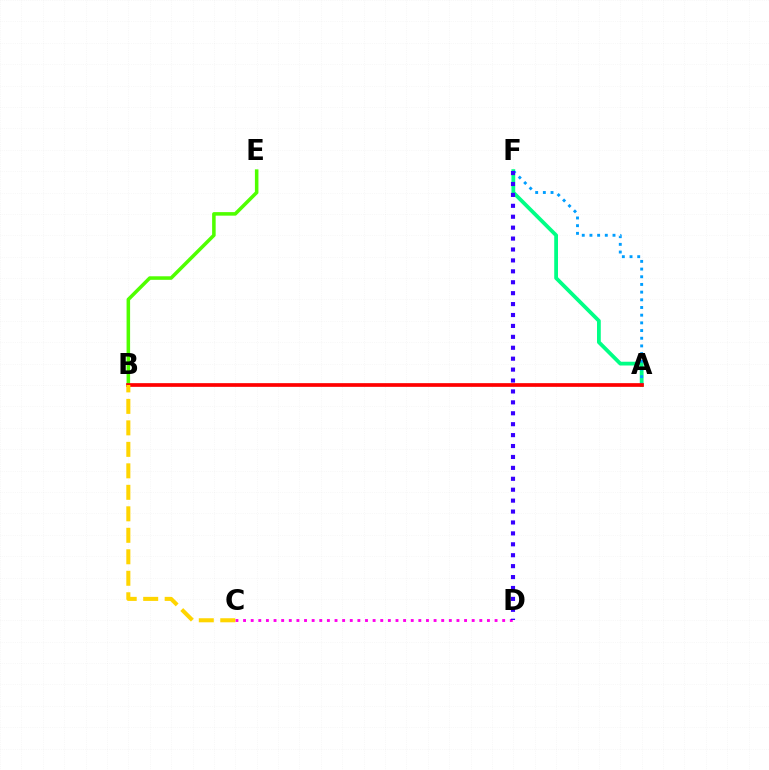{('B', 'E'): [{'color': '#4fff00', 'line_style': 'solid', 'thickness': 2.55}], ('A', 'F'): [{'color': '#00ff86', 'line_style': 'solid', 'thickness': 2.72}, {'color': '#009eff', 'line_style': 'dotted', 'thickness': 2.09}], ('C', 'D'): [{'color': '#ff00ed', 'line_style': 'dotted', 'thickness': 2.07}], ('D', 'F'): [{'color': '#3700ff', 'line_style': 'dotted', 'thickness': 2.97}], ('A', 'B'): [{'color': '#ff0000', 'line_style': 'solid', 'thickness': 2.66}], ('B', 'C'): [{'color': '#ffd500', 'line_style': 'dashed', 'thickness': 2.92}]}